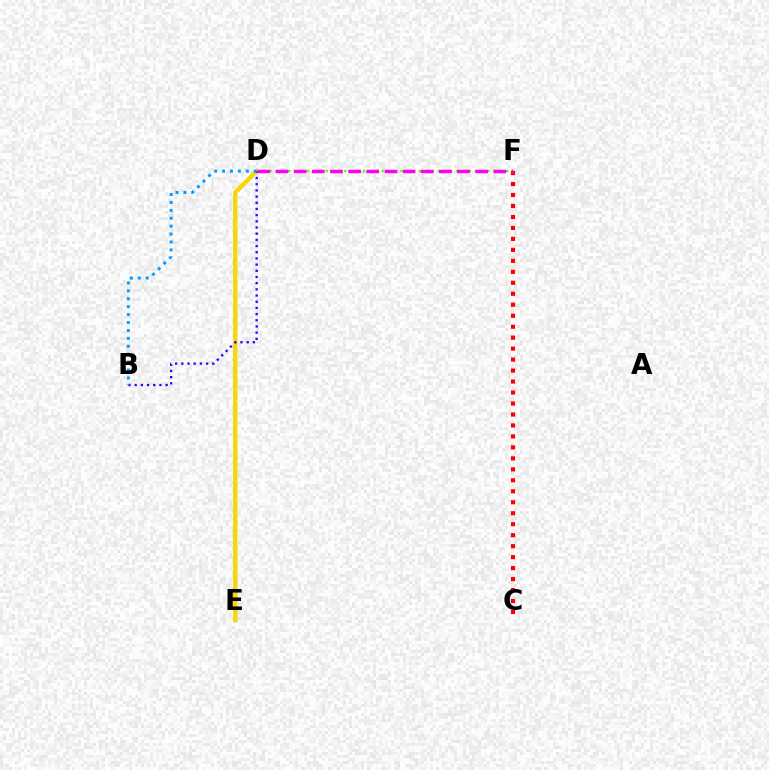{('C', 'F'): [{'color': '#ff0000', 'line_style': 'dotted', 'thickness': 2.98}], ('D', 'F'): [{'color': '#4fff00', 'line_style': 'dotted', 'thickness': 1.69}, {'color': '#ff00ed', 'line_style': 'dashed', 'thickness': 2.47}], ('D', 'E'): [{'color': '#00ff86', 'line_style': 'solid', 'thickness': 2.6}, {'color': '#ffd500', 'line_style': 'solid', 'thickness': 2.98}], ('B', 'D'): [{'color': '#3700ff', 'line_style': 'dotted', 'thickness': 1.68}, {'color': '#009eff', 'line_style': 'dotted', 'thickness': 2.15}]}